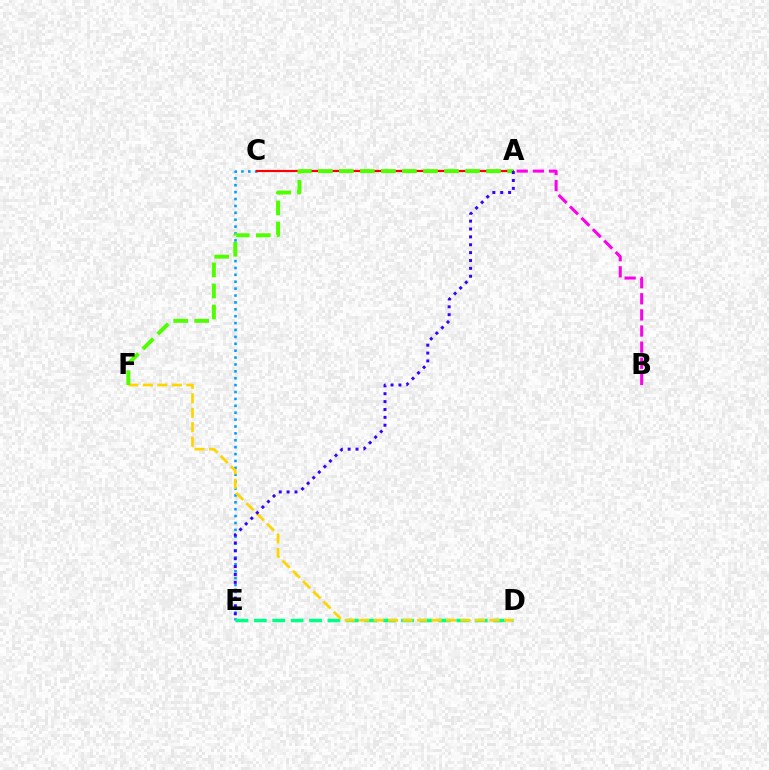{('A', 'B'): [{'color': '#ff00ed', 'line_style': 'dashed', 'thickness': 2.19}], ('C', 'E'): [{'color': '#009eff', 'line_style': 'dotted', 'thickness': 1.87}], ('A', 'C'): [{'color': '#ff0000', 'line_style': 'solid', 'thickness': 1.57}], ('D', 'E'): [{'color': '#00ff86', 'line_style': 'dashed', 'thickness': 2.5}], ('D', 'F'): [{'color': '#ffd500', 'line_style': 'dashed', 'thickness': 1.97}], ('A', 'F'): [{'color': '#4fff00', 'line_style': 'dashed', 'thickness': 2.86}], ('A', 'E'): [{'color': '#3700ff', 'line_style': 'dotted', 'thickness': 2.14}]}